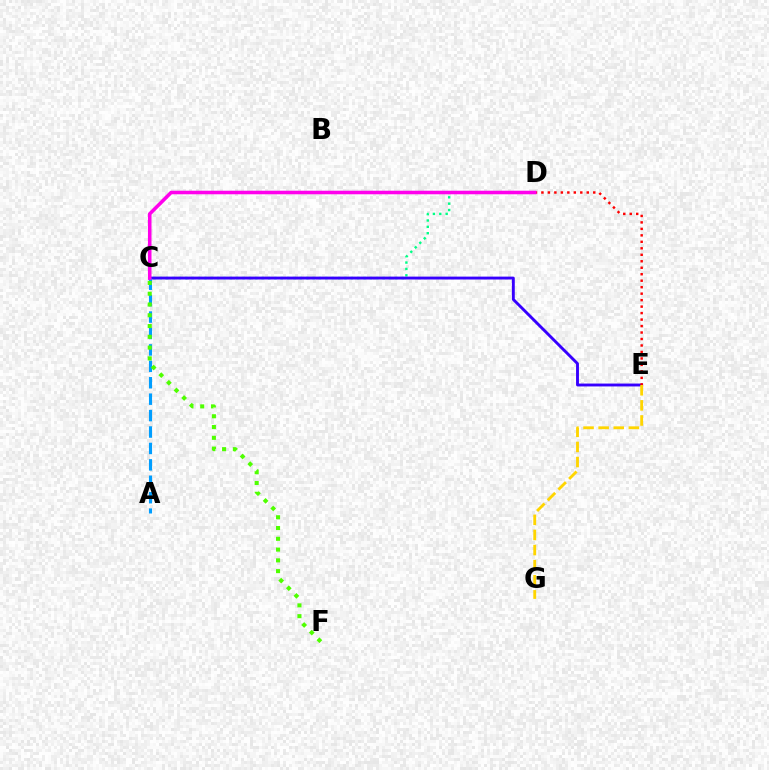{('C', 'D'): [{'color': '#00ff86', 'line_style': 'dotted', 'thickness': 1.73}, {'color': '#ff00ed', 'line_style': 'solid', 'thickness': 2.56}], ('C', 'E'): [{'color': '#3700ff', 'line_style': 'solid', 'thickness': 2.08}], ('D', 'E'): [{'color': '#ff0000', 'line_style': 'dotted', 'thickness': 1.76}], ('A', 'C'): [{'color': '#009eff', 'line_style': 'dashed', 'thickness': 2.23}], ('C', 'F'): [{'color': '#4fff00', 'line_style': 'dotted', 'thickness': 2.93}], ('E', 'G'): [{'color': '#ffd500', 'line_style': 'dashed', 'thickness': 2.05}]}